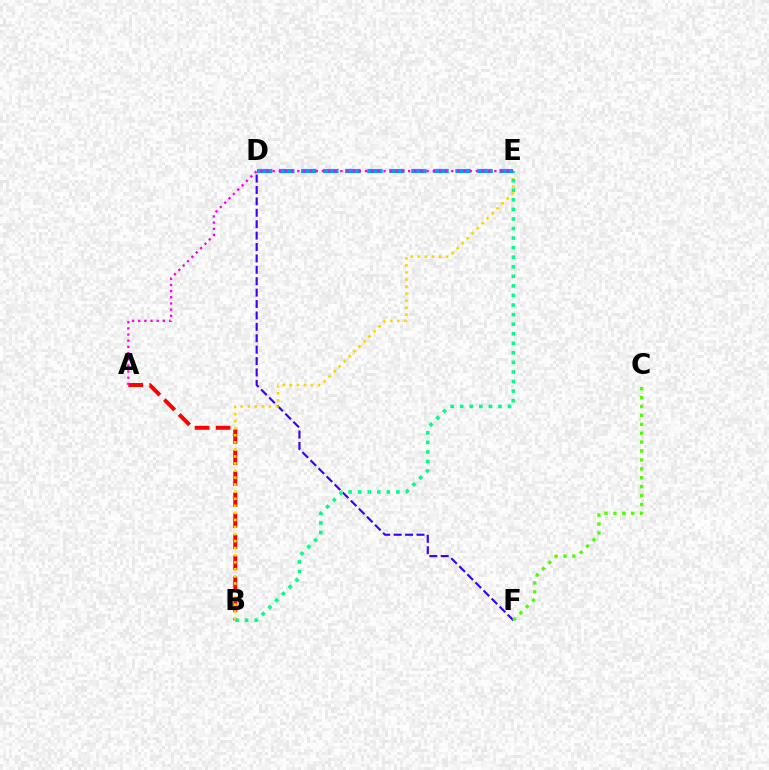{('D', 'F'): [{'color': '#3700ff', 'line_style': 'dashed', 'thickness': 1.55}], ('C', 'F'): [{'color': '#4fff00', 'line_style': 'dotted', 'thickness': 2.42}], ('A', 'B'): [{'color': '#ff0000', 'line_style': 'dashed', 'thickness': 2.86}], ('B', 'E'): [{'color': '#ffd500', 'line_style': 'dotted', 'thickness': 1.92}, {'color': '#00ff86', 'line_style': 'dotted', 'thickness': 2.6}], ('D', 'E'): [{'color': '#009eff', 'line_style': 'dashed', 'thickness': 2.99}], ('A', 'E'): [{'color': '#ff00ed', 'line_style': 'dotted', 'thickness': 1.67}]}